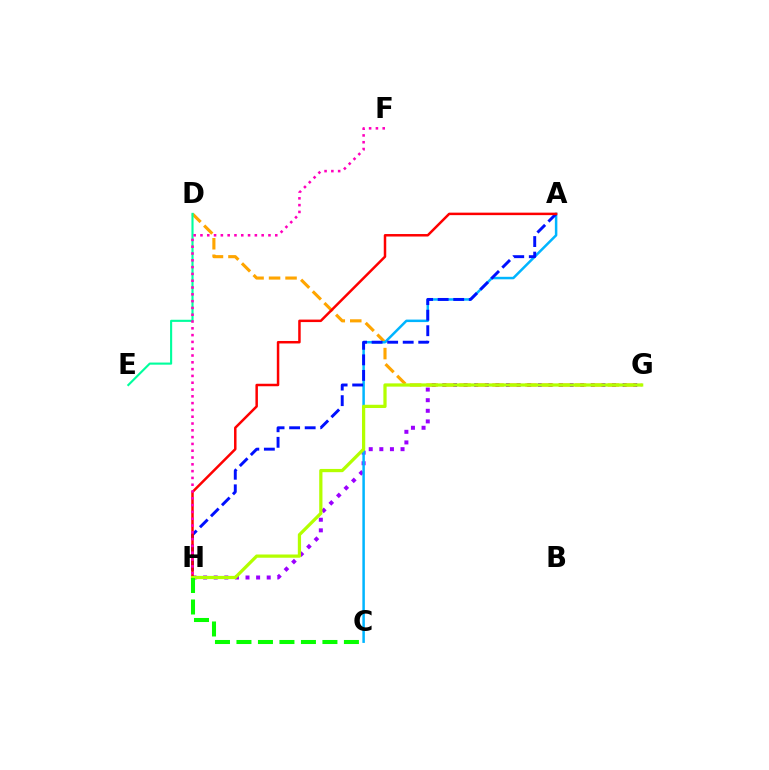{('G', 'H'): [{'color': '#9b00ff', 'line_style': 'dotted', 'thickness': 2.88}, {'color': '#b3ff00', 'line_style': 'solid', 'thickness': 2.33}], ('D', 'G'): [{'color': '#ffa500', 'line_style': 'dashed', 'thickness': 2.24}], ('A', 'C'): [{'color': '#00b5ff', 'line_style': 'solid', 'thickness': 1.8}], ('A', 'H'): [{'color': '#0010ff', 'line_style': 'dashed', 'thickness': 2.11}, {'color': '#ff0000', 'line_style': 'solid', 'thickness': 1.79}], ('D', 'E'): [{'color': '#00ff9d', 'line_style': 'solid', 'thickness': 1.53}], ('F', 'H'): [{'color': '#ff00bd', 'line_style': 'dotted', 'thickness': 1.85}], ('C', 'H'): [{'color': '#08ff00', 'line_style': 'dashed', 'thickness': 2.92}]}